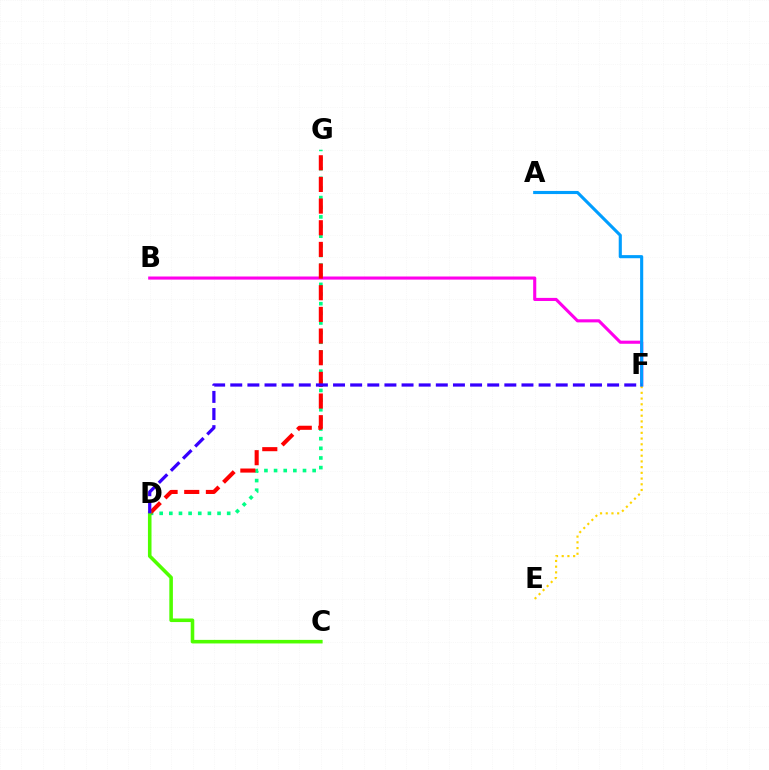{('B', 'F'): [{'color': '#ff00ed', 'line_style': 'solid', 'thickness': 2.23}], ('E', 'F'): [{'color': '#ffd500', 'line_style': 'dotted', 'thickness': 1.55}], ('D', 'G'): [{'color': '#00ff86', 'line_style': 'dotted', 'thickness': 2.62}, {'color': '#ff0000', 'line_style': 'dashed', 'thickness': 2.94}], ('A', 'F'): [{'color': '#009eff', 'line_style': 'solid', 'thickness': 2.24}], ('C', 'D'): [{'color': '#4fff00', 'line_style': 'solid', 'thickness': 2.57}], ('D', 'F'): [{'color': '#3700ff', 'line_style': 'dashed', 'thickness': 2.33}]}